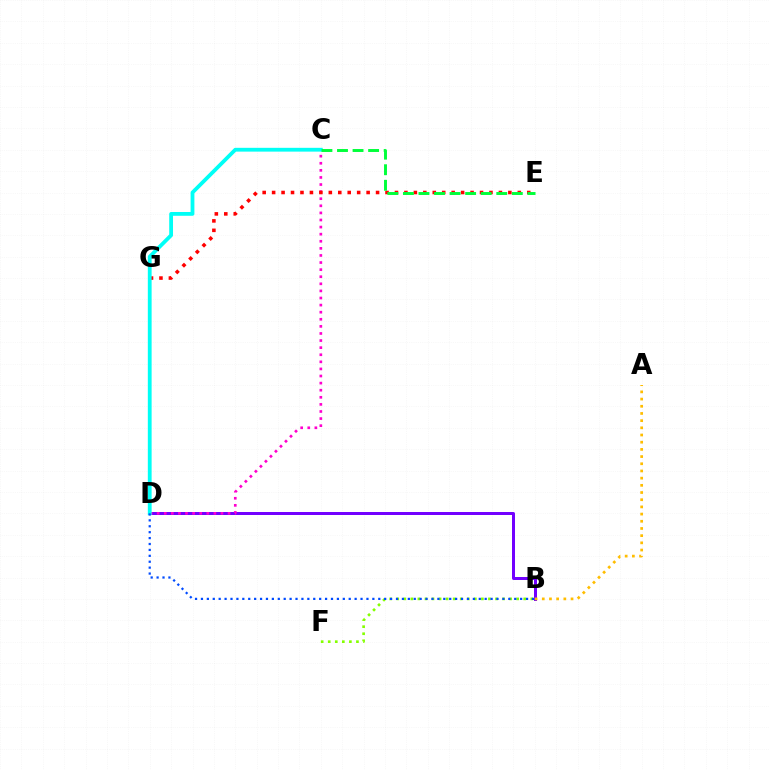{('B', 'D'): [{'color': '#7200ff', 'line_style': 'solid', 'thickness': 2.16}, {'color': '#004bff', 'line_style': 'dotted', 'thickness': 1.61}], ('B', 'F'): [{'color': '#84ff00', 'line_style': 'dotted', 'thickness': 1.92}], ('C', 'D'): [{'color': '#ff00cf', 'line_style': 'dotted', 'thickness': 1.93}, {'color': '#00fff6', 'line_style': 'solid', 'thickness': 2.73}], ('E', 'G'): [{'color': '#ff0000', 'line_style': 'dotted', 'thickness': 2.57}], ('A', 'B'): [{'color': '#ffbd00', 'line_style': 'dotted', 'thickness': 1.95}], ('C', 'E'): [{'color': '#00ff39', 'line_style': 'dashed', 'thickness': 2.11}]}